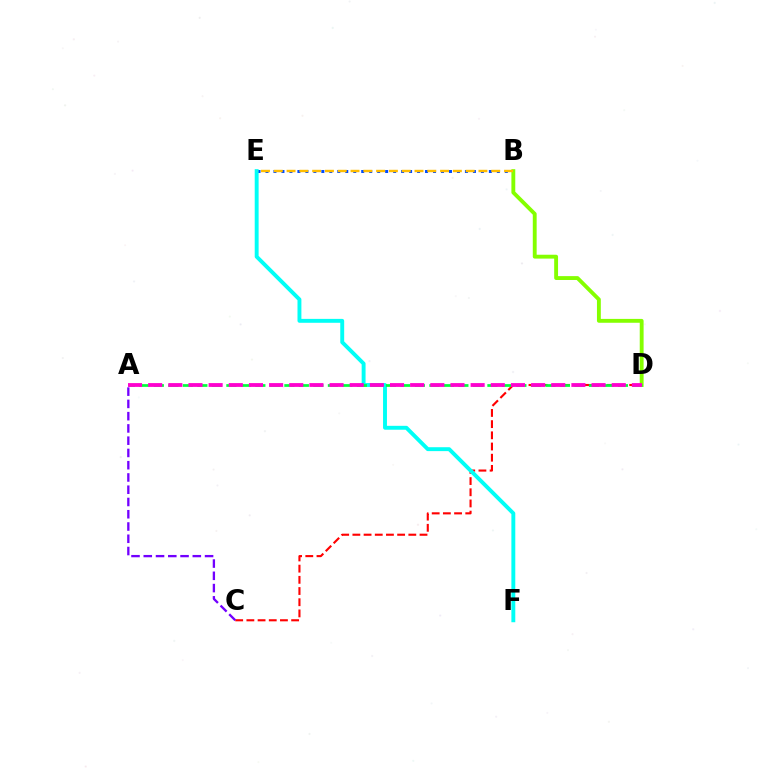{('C', 'D'): [{'color': '#ff0000', 'line_style': 'dashed', 'thickness': 1.52}], ('B', 'E'): [{'color': '#004bff', 'line_style': 'dotted', 'thickness': 2.17}, {'color': '#ffbd00', 'line_style': 'dashed', 'thickness': 1.74}], ('A', 'C'): [{'color': '#7200ff', 'line_style': 'dashed', 'thickness': 1.67}], ('E', 'F'): [{'color': '#00fff6', 'line_style': 'solid', 'thickness': 2.81}], ('B', 'D'): [{'color': '#84ff00', 'line_style': 'solid', 'thickness': 2.78}], ('A', 'D'): [{'color': '#00ff39', 'line_style': 'dashed', 'thickness': 1.97}, {'color': '#ff00cf', 'line_style': 'dashed', 'thickness': 2.74}]}